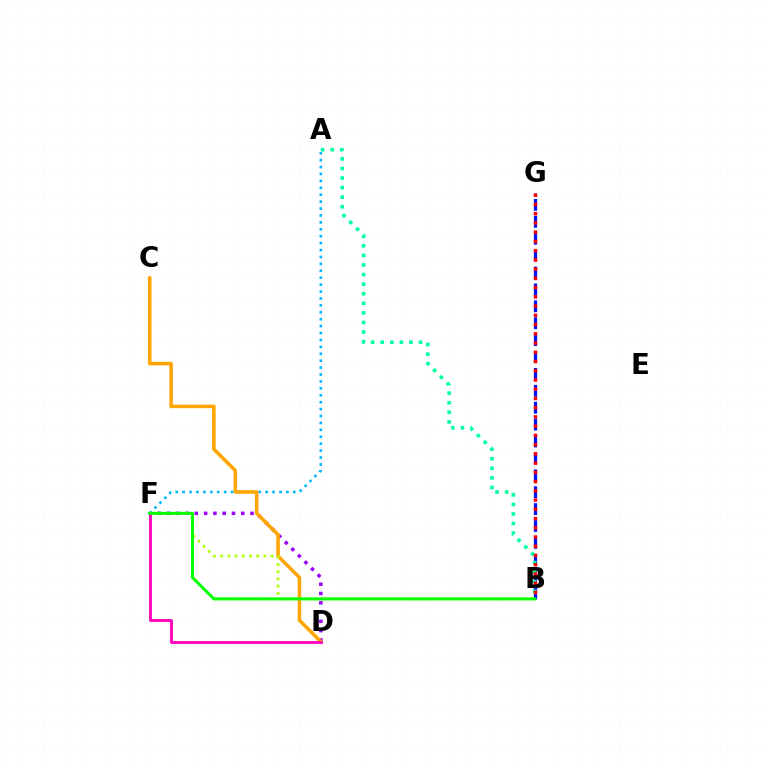{('D', 'F'): [{'color': '#9b00ff', 'line_style': 'dotted', 'thickness': 2.52}, {'color': '#ff00bd', 'line_style': 'solid', 'thickness': 2.05}], ('A', 'F'): [{'color': '#00b5ff', 'line_style': 'dotted', 'thickness': 1.88}], ('C', 'D'): [{'color': '#ffa500', 'line_style': 'solid', 'thickness': 2.54}], ('B', 'F'): [{'color': '#b3ff00', 'line_style': 'dotted', 'thickness': 1.96}, {'color': '#08ff00', 'line_style': 'solid', 'thickness': 2.19}], ('B', 'G'): [{'color': '#0010ff', 'line_style': 'dashed', 'thickness': 2.3}, {'color': '#ff0000', 'line_style': 'dotted', 'thickness': 2.51}], ('A', 'B'): [{'color': '#00ff9d', 'line_style': 'dotted', 'thickness': 2.6}]}